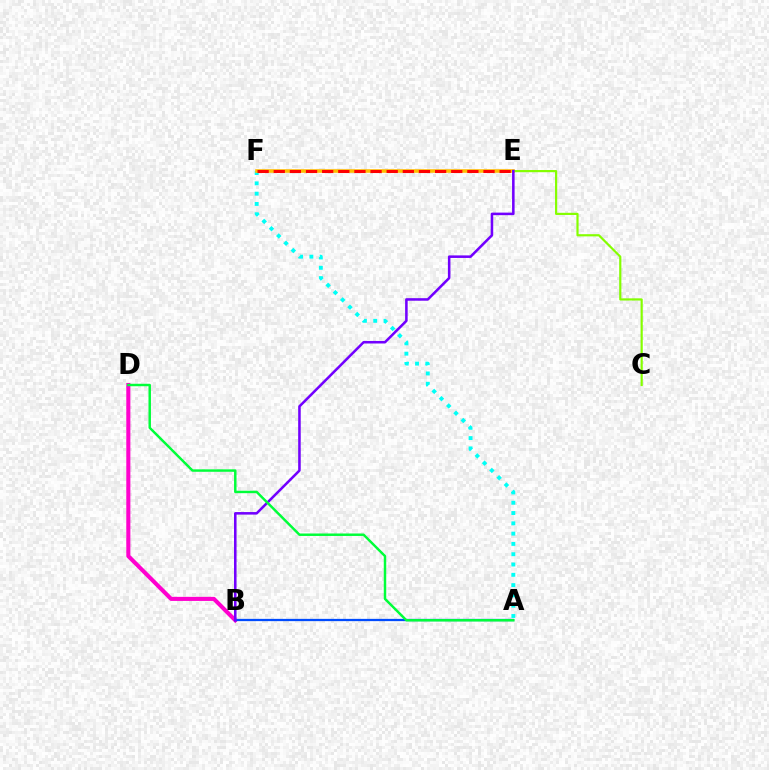{('B', 'D'): [{'color': '#ff00cf', 'line_style': 'solid', 'thickness': 2.94}], ('A', 'F'): [{'color': '#00fff6', 'line_style': 'dotted', 'thickness': 2.8}], ('E', 'F'): [{'color': '#ffbd00', 'line_style': 'solid', 'thickness': 2.59}, {'color': '#ff0000', 'line_style': 'dashed', 'thickness': 2.19}], ('A', 'B'): [{'color': '#004bff', 'line_style': 'solid', 'thickness': 1.63}], ('C', 'E'): [{'color': '#84ff00', 'line_style': 'solid', 'thickness': 1.57}], ('B', 'E'): [{'color': '#7200ff', 'line_style': 'solid', 'thickness': 1.83}], ('A', 'D'): [{'color': '#00ff39', 'line_style': 'solid', 'thickness': 1.77}]}